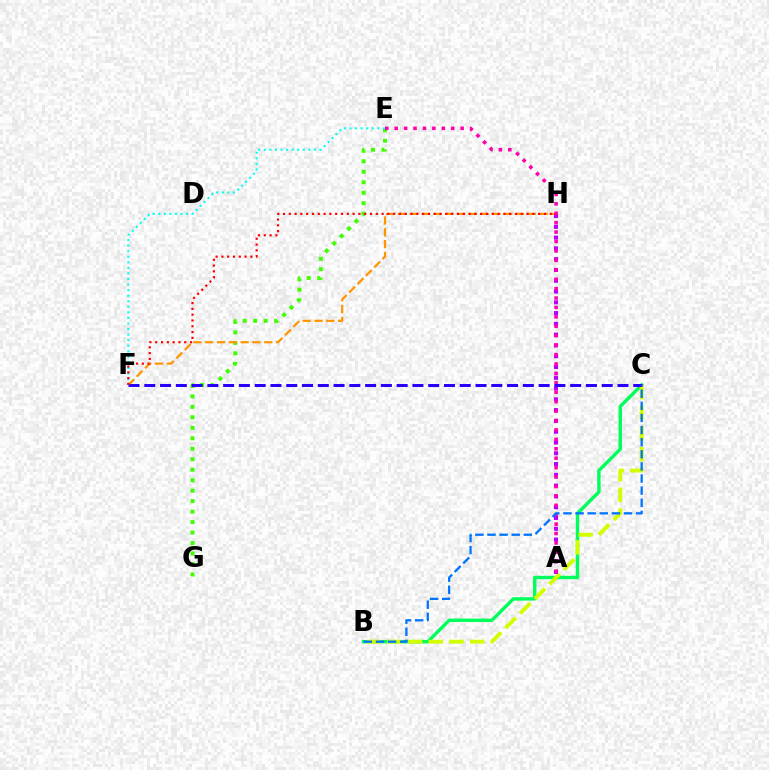{('B', 'C'): [{'color': '#00ff5c', 'line_style': 'solid', 'thickness': 2.45}, {'color': '#d1ff00', 'line_style': 'dashed', 'thickness': 2.81}, {'color': '#0074ff', 'line_style': 'dashed', 'thickness': 1.65}], ('E', 'G'): [{'color': '#3dff00', 'line_style': 'dotted', 'thickness': 2.85}], ('F', 'H'): [{'color': '#ff9400', 'line_style': 'dashed', 'thickness': 1.6}, {'color': '#ff0000', 'line_style': 'dotted', 'thickness': 1.58}], ('A', 'H'): [{'color': '#b900ff', 'line_style': 'dotted', 'thickness': 2.93}], ('A', 'E'): [{'color': '#ff00ac', 'line_style': 'dotted', 'thickness': 2.56}], ('C', 'F'): [{'color': '#2500ff', 'line_style': 'dashed', 'thickness': 2.14}], ('E', 'F'): [{'color': '#00fff6', 'line_style': 'dotted', 'thickness': 1.51}]}